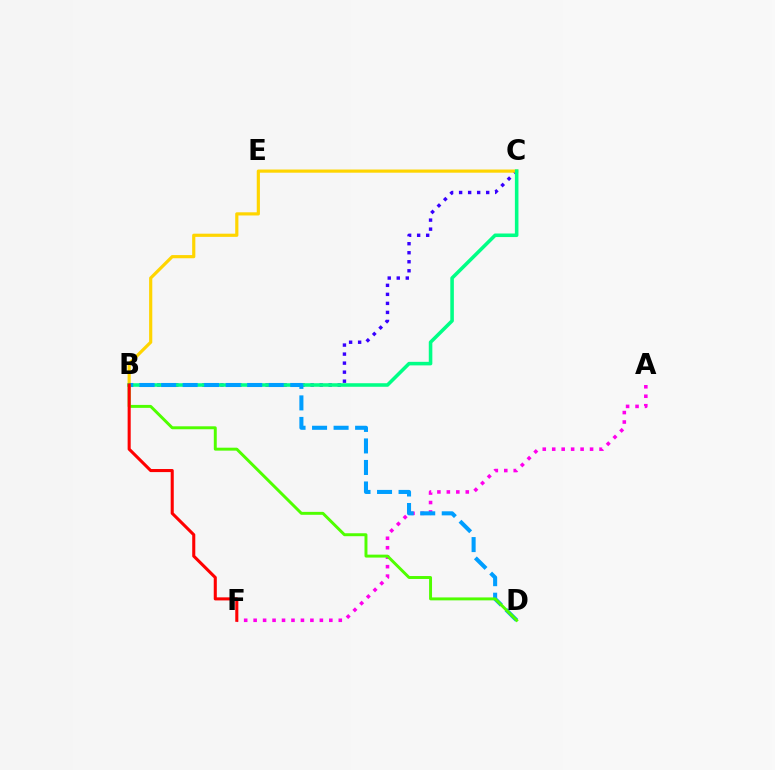{('B', 'C'): [{'color': '#3700ff', 'line_style': 'dotted', 'thickness': 2.45}, {'color': '#ffd500', 'line_style': 'solid', 'thickness': 2.29}, {'color': '#00ff86', 'line_style': 'solid', 'thickness': 2.56}], ('A', 'F'): [{'color': '#ff00ed', 'line_style': 'dotted', 'thickness': 2.57}], ('B', 'D'): [{'color': '#009eff', 'line_style': 'dashed', 'thickness': 2.92}, {'color': '#4fff00', 'line_style': 'solid', 'thickness': 2.12}], ('B', 'F'): [{'color': '#ff0000', 'line_style': 'solid', 'thickness': 2.21}]}